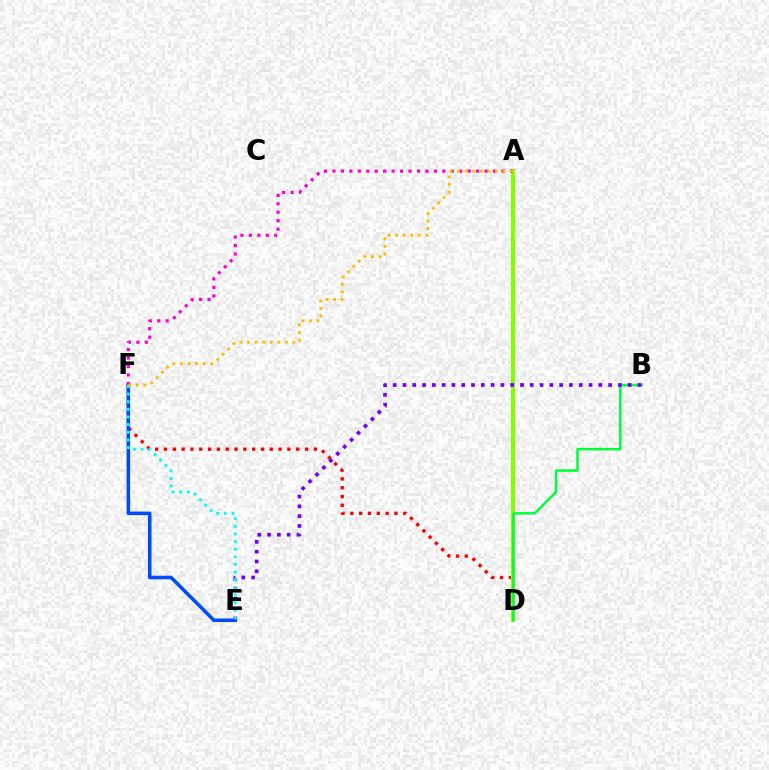{('D', 'F'): [{'color': '#ff0000', 'line_style': 'dotted', 'thickness': 2.39}], ('E', 'F'): [{'color': '#004bff', 'line_style': 'solid', 'thickness': 2.56}, {'color': '#00fff6', 'line_style': 'dotted', 'thickness': 2.08}], ('A', 'D'): [{'color': '#84ff00', 'line_style': 'solid', 'thickness': 2.92}], ('B', 'D'): [{'color': '#00ff39', 'line_style': 'solid', 'thickness': 1.78}], ('B', 'E'): [{'color': '#7200ff', 'line_style': 'dotted', 'thickness': 2.66}], ('A', 'F'): [{'color': '#ff00cf', 'line_style': 'dotted', 'thickness': 2.3}, {'color': '#ffbd00', 'line_style': 'dotted', 'thickness': 2.06}]}